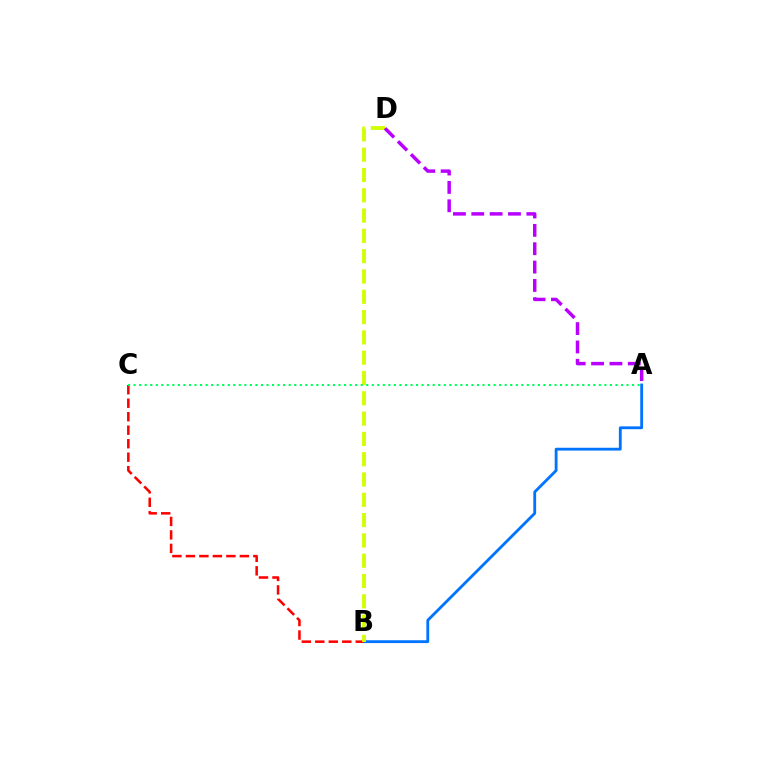{('A', 'B'): [{'color': '#0074ff', 'line_style': 'solid', 'thickness': 2.04}], ('B', 'C'): [{'color': '#ff0000', 'line_style': 'dashed', 'thickness': 1.83}], ('B', 'D'): [{'color': '#d1ff00', 'line_style': 'dashed', 'thickness': 2.76}], ('A', 'D'): [{'color': '#b900ff', 'line_style': 'dashed', 'thickness': 2.49}], ('A', 'C'): [{'color': '#00ff5c', 'line_style': 'dotted', 'thickness': 1.5}]}